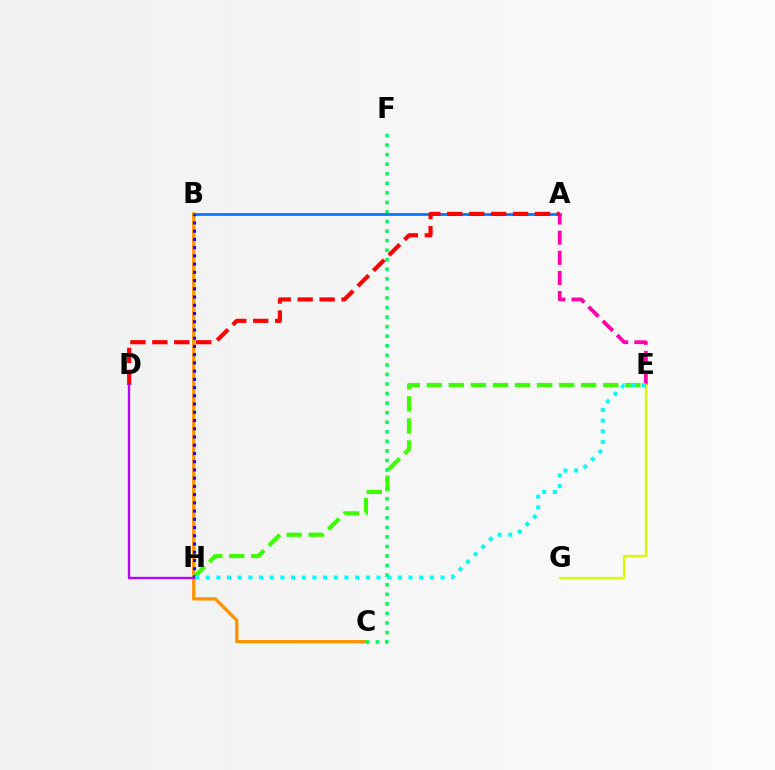{('B', 'C'): [{'color': '#ff9400', 'line_style': 'solid', 'thickness': 2.38}], ('C', 'F'): [{'color': '#00ff5c', 'line_style': 'dotted', 'thickness': 2.6}], ('A', 'B'): [{'color': '#0074ff', 'line_style': 'solid', 'thickness': 1.94}], ('A', 'E'): [{'color': '#ff00ac', 'line_style': 'dashed', 'thickness': 2.73}], ('E', 'H'): [{'color': '#3dff00', 'line_style': 'dashed', 'thickness': 3.0}, {'color': '#00fff6', 'line_style': 'dotted', 'thickness': 2.9}], ('A', 'D'): [{'color': '#ff0000', 'line_style': 'dashed', 'thickness': 2.98}], ('B', 'H'): [{'color': '#2500ff', 'line_style': 'dotted', 'thickness': 2.24}], ('E', 'G'): [{'color': '#d1ff00', 'line_style': 'solid', 'thickness': 1.63}], ('D', 'H'): [{'color': '#b900ff', 'line_style': 'solid', 'thickness': 1.68}]}